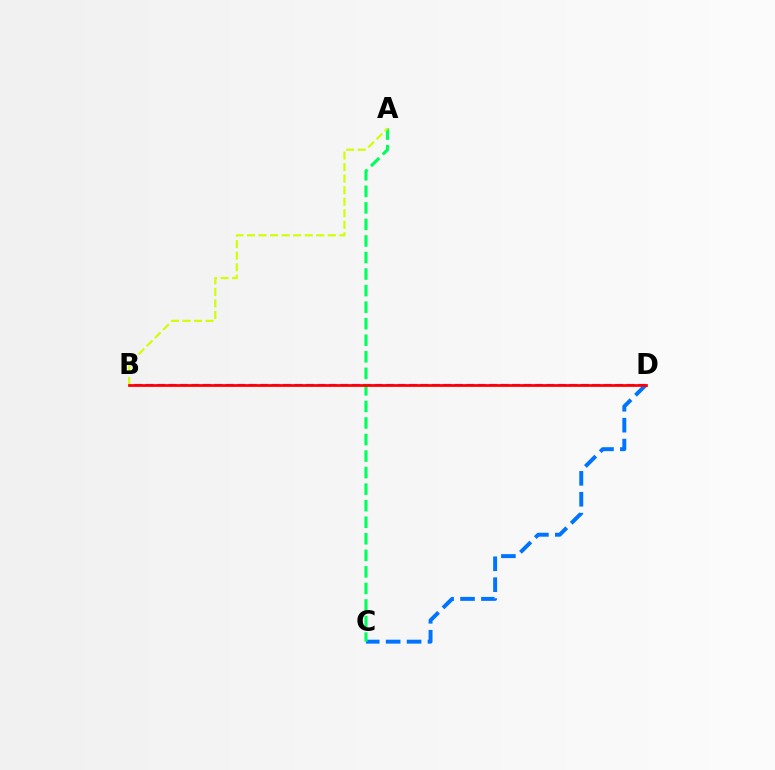{('B', 'D'): [{'color': '#b900ff', 'line_style': 'dashed', 'thickness': 1.56}, {'color': '#ff0000', 'line_style': 'solid', 'thickness': 1.98}], ('C', 'D'): [{'color': '#0074ff', 'line_style': 'dashed', 'thickness': 2.84}], ('A', 'C'): [{'color': '#00ff5c', 'line_style': 'dashed', 'thickness': 2.25}], ('A', 'B'): [{'color': '#d1ff00', 'line_style': 'dashed', 'thickness': 1.57}]}